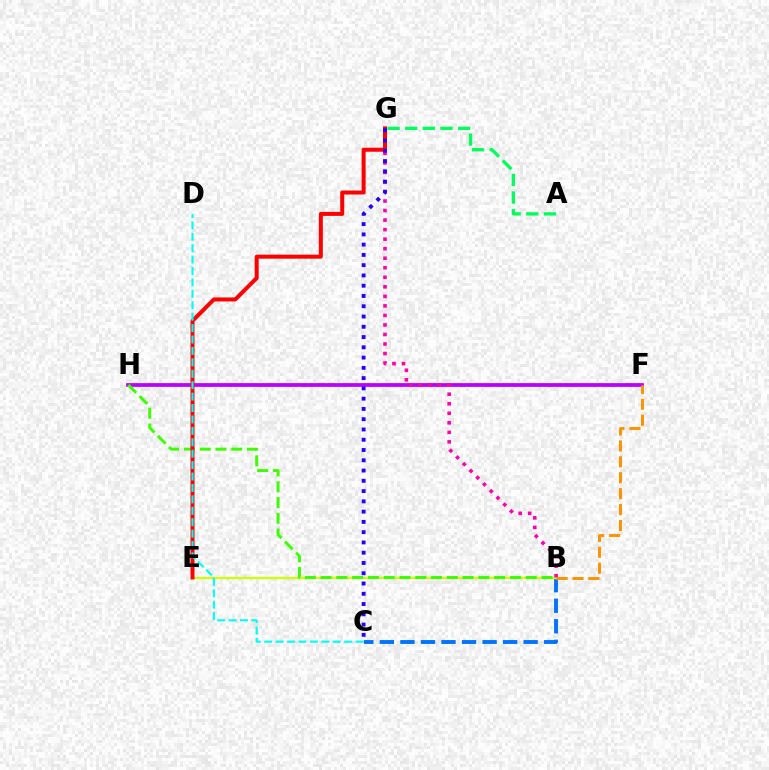{('B', 'C'): [{'color': '#0074ff', 'line_style': 'dashed', 'thickness': 2.79}], ('B', 'E'): [{'color': '#d1ff00', 'line_style': 'solid', 'thickness': 1.63}], ('A', 'G'): [{'color': '#00ff5c', 'line_style': 'dashed', 'thickness': 2.4}], ('F', 'H'): [{'color': '#b900ff', 'line_style': 'solid', 'thickness': 2.69}], ('B', 'G'): [{'color': '#ff00ac', 'line_style': 'dotted', 'thickness': 2.59}], ('B', 'F'): [{'color': '#ff9400', 'line_style': 'dashed', 'thickness': 2.16}], ('B', 'H'): [{'color': '#3dff00', 'line_style': 'dashed', 'thickness': 2.14}], ('E', 'G'): [{'color': '#ff0000', 'line_style': 'solid', 'thickness': 2.89}], ('C', 'G'): [{'color': '#2500ff', 'line_style': 'dotted', 'thickness': 2.79}], ('C', 'D'): [{'color': '#00fff6', 'line_style': 'dashed', 'thickness': 1.55}]}